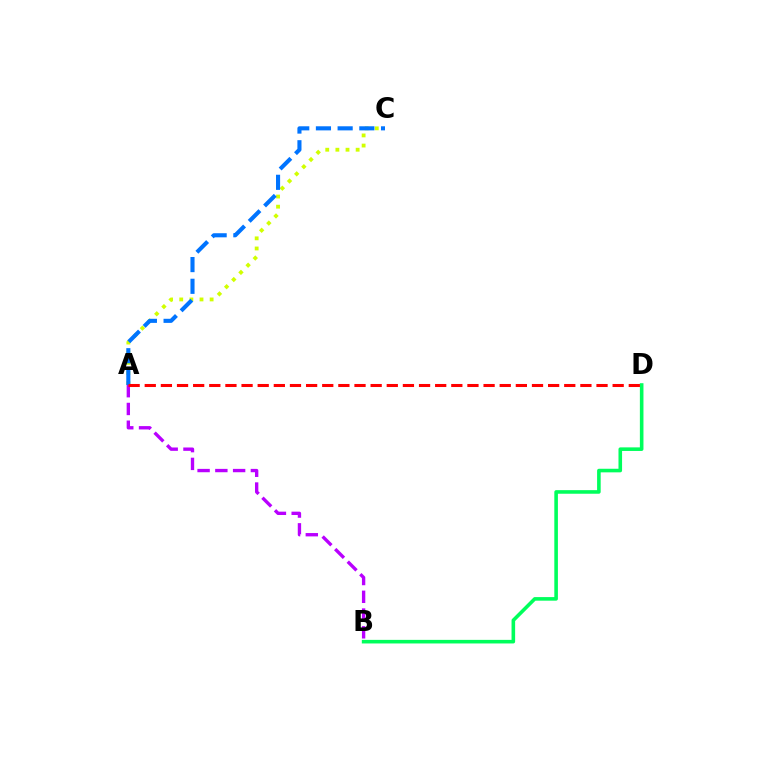{('A', 'B'): [{'color': '#b900ff', 'line_style': 'dashed', 'thickness': 2.41}], ('A', 'C'): [{'color': '#d1ff00', 'line_style': 'dotted', 'thickness': 2.75}, {'color': '#0074ff', 'line_style': 'dashed', 'thickness': 2.95}], ('B', 'D'): [{'color': '#00ff5c', 'line_style': 'solid', 'thickness': 2.58}], ('A', 'D'): [{'color': '#ff0000', 'line_style': 'dashed', 'thickness': 2.19}]}